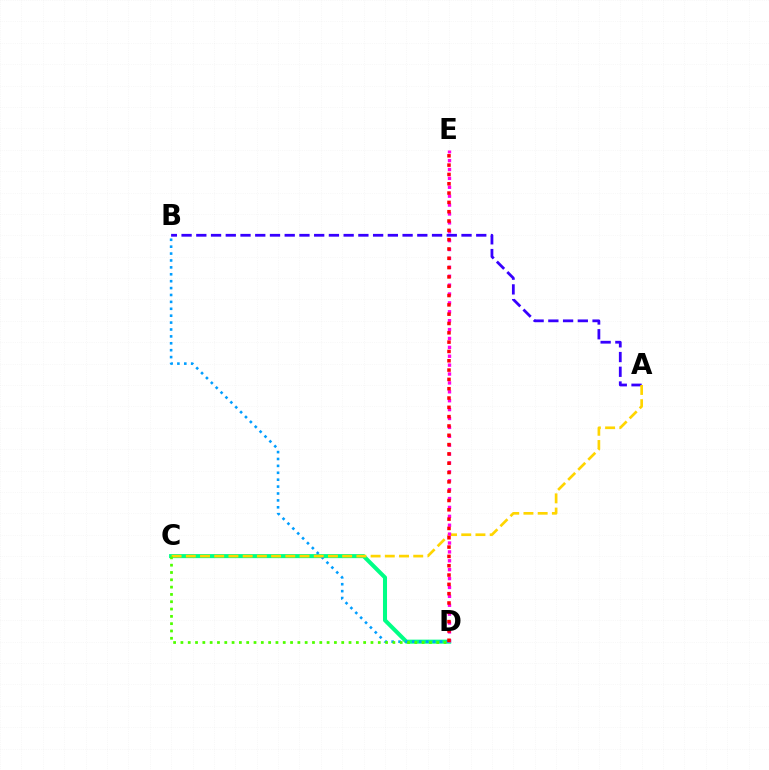{('C', 'D'): [{'color': '#00ff86', 'line_style': 'solid', 'thickness': 2.91}, {'color': '#4fff00', 'line_style': 'dotted', 'thickness': 1.99}], ('A', 'B'): [{'color': '#3700ff', 'line_style': 'dashed', 'thickness': 2.0}], ('B', 'D'): [{'color': '#009eff', 'line_style': 'dotted', 'thickness': 1.87}], ('A', 'C'): [{'color': '#ffd500', 'line_style': 'dashed', 'thickness': 1.93}], ('D', 'E'): [{'color': '#ff00ed', 'line_style': 'dotted', 'thickness': 2.42}, {'color': '#ff0000', 'line_style': 'dotted', 'thickness': 2.53}]}